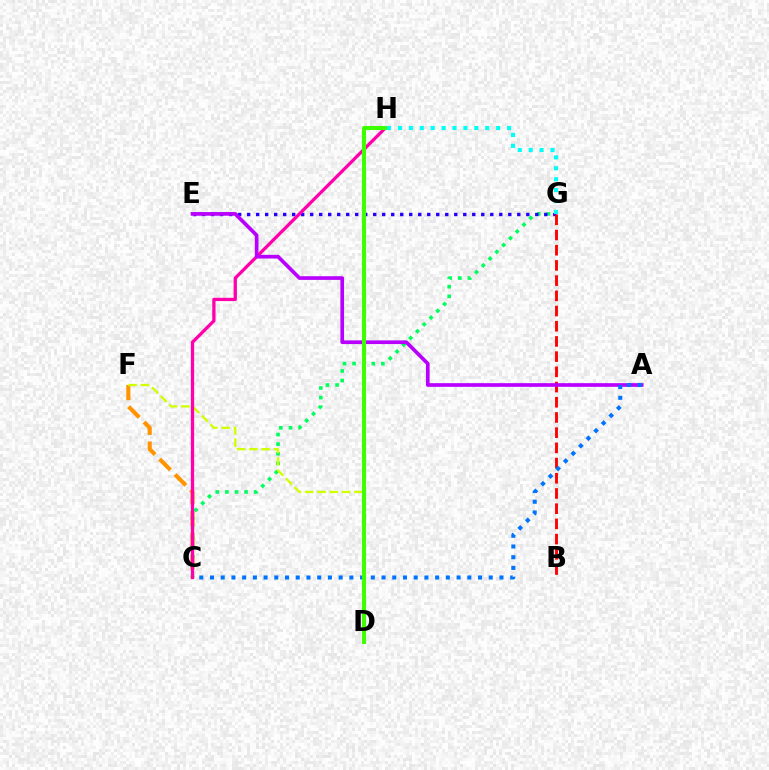{('C', 'F'): [{'color': '#ff9400', 'line_style': 'dashed', 'thickness': 2.96}], ('C', 'G'): [{'color': '#00ff5c', 'line_style': 'dotted', 'thickness': 2.61}], ('E', 'G'): [{'color': '#2500ff', 'line_style': 'dotted', 'thickness': 2.45}], ('D', 'F'): [{'color': '#d1ff00', 'line_style': 'dashed', 'thickness': 1.67}], ('C', 'H'): [{'color': '#ff00ac', 'line_style': 'solid', 'thickness': 2.36}], ('B', 'G'): [{'color': '#ff0000', 'line_style': 'dashed', 'thickness': 2.07}], ('A', 'E'): [{'color': '#b900ff', 'line_style': 'solid', 'thickness': 2.65}], ('G', 'H'): [{'color': '#00fff6', 'line_style': 'dotted', 'thickness': 2.96}], ('A', 'C'): [{'color': '#0074ff', 'line_style': 'dotted', 'thickness': 2.91}], ('D', 'H'): [{'color': '#3dff00', 'line_style': 'solid', 'thickness': 2.9}]}